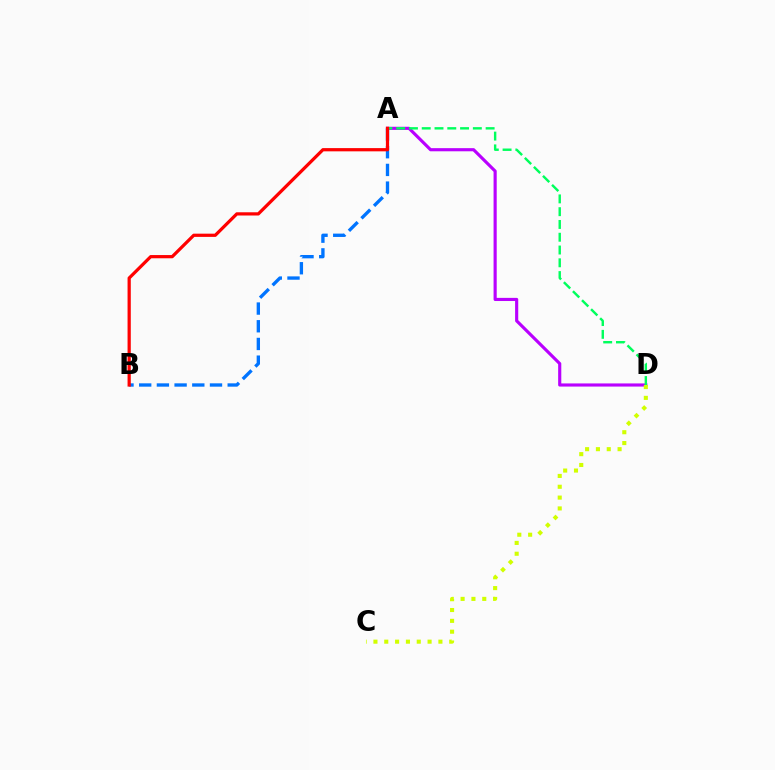{('A', 'B'): [{'color': '#0074ff', 'line_style': 'dashed', 'thickness': 2.4}, {'color': '#ff0000', 'line_style': 'solid', 'thickness': 2.32}], ('A', 'D'): [{'color': '#b900ff', 'line_style': 'solid', 'thickness': 2.26}, {'color': '#00ff5c', 'line_style': 'dashed', 'thickness': 1.74}], ('C', 'D'): [{'color': '#d1ff00', 'line_style': 'dotted', 'thickness': 2.94}]}